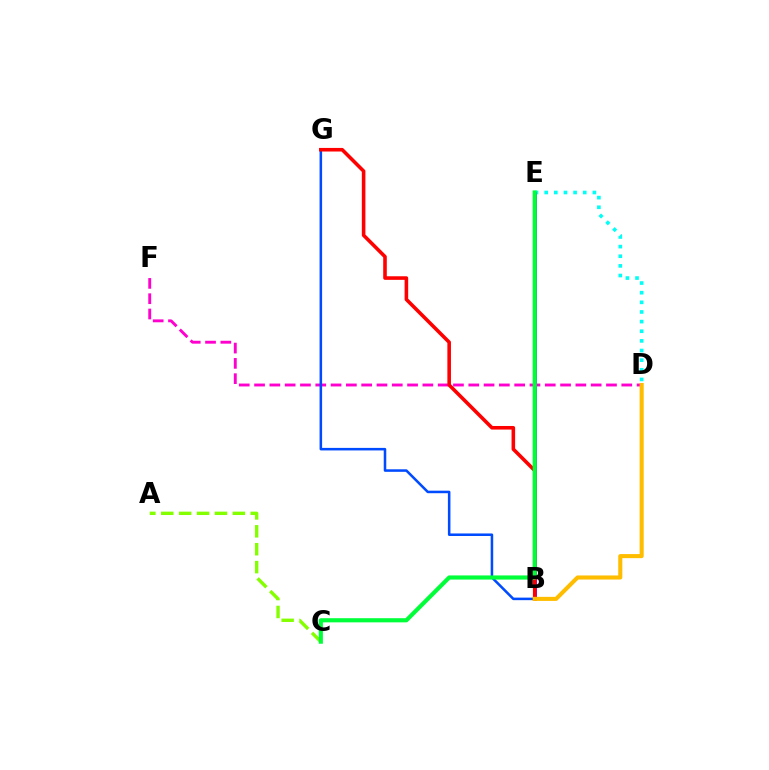{('D', 'F'): [{'color': '#ff00cf', 'line_style': 'dashed', 'thickness': 2.08}], ('D', 'E'): [{'color': '#00fff6', 'line_style': 'dotted', 'thickness': 2.62}], ('B', 'E'): [{'color': '#7200ff', 'line_style': 'solid', 'thickness': 2.04}], ('B', 'G'): [{'color': '#004bff', 'line_style': 'solid', 'thickness': 1.83}, {'color': '#ff0000', 'line_style': 'solid', 'thickness': 2.58}], ('A', 'C'): [{'color': '#84ff00', 'line_style': 'dashed', 'thickness': 2.43}], ('B', 'D'): [{'color': '#ffbd00', 'line_style': 'solid', 'thickness': 2.93}], ('C', 'E'): [{'color': '#00ff39', 'line_style': 'solid', 'thickness': 2.98}]}